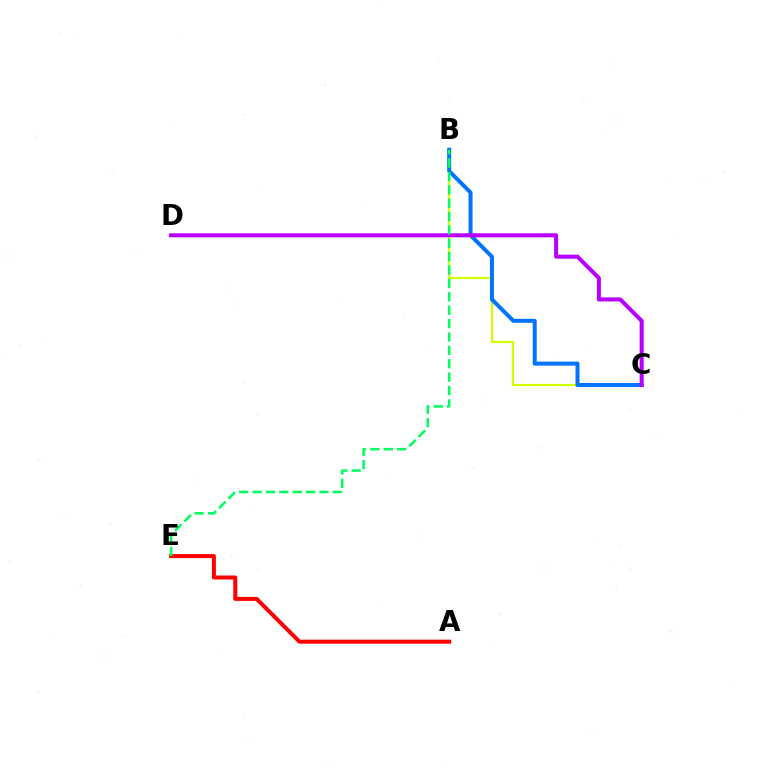{('B', 'C'): [{'color': '#d1ff00', 'line_style': 'solid', 'thickness': 1.56}, {'color': '#0074ff', 'line_style': 'solid', 'thickness': 2.88}], ('C', 'D'): [{'color': '#b900ff', 'line_style': 'solid', 'thickness': 2.9}], ('A', 'E'): [{'color': '#ff0000', 'line_style': 'solid', 'thickness': 2.89}], ('B', 'E'): [{'color': '#00ff5c', 'line_style': 'dashed', 'thickness': 1.82}]}